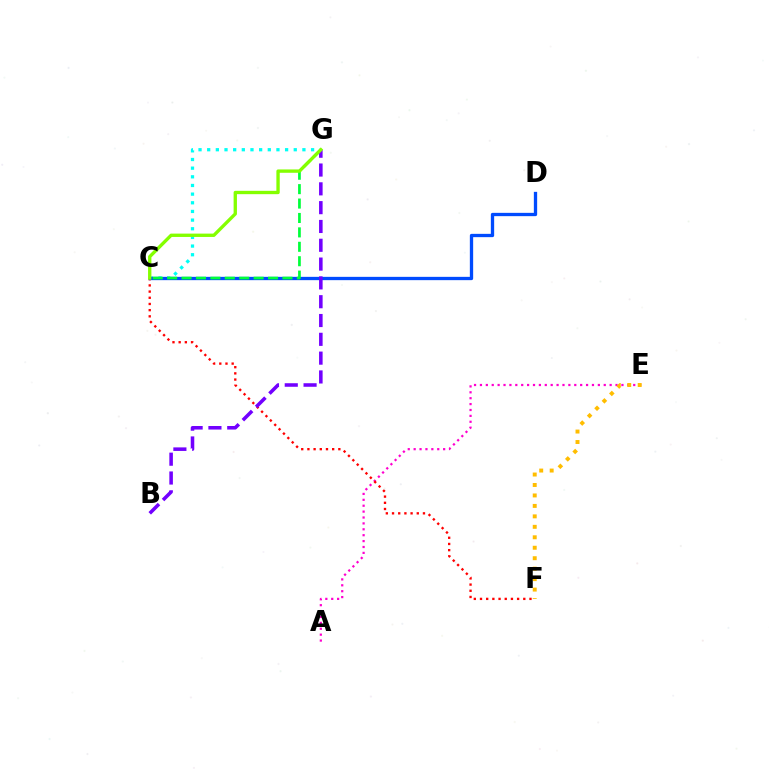{('A', 'E'): [{'color': '#ff00cf', 'line_style': 'dotted', 'thickness': 1.6}], ('C', 'G'): [{'color': '#00fff6', 'line_style': 'dotted', 'thickness': 2.35}, {'color': '#00ff39', 'line_style': 'dashed', 'thickness': 1.96}, {'color': '#84ff00', 'line_style': 'solid', 'thickness': 2.41}], ('C', 'F'): [{'color': '#ff0000', 'line_style': 'dotted', 'thickness': 1.68}], ('C', 'D'): [{'color': '#004bff', 'line_style': 'solid', 'thickness': 2.38}], ('E', 'F'): [{'color': '#ffbd00', 'line_style': 'dotted', 'thickness': 2.84}], ('B', 'G'): [{'color': '#7200ff', 'line_style': 'dashed', 'thickness': 2.56}]}